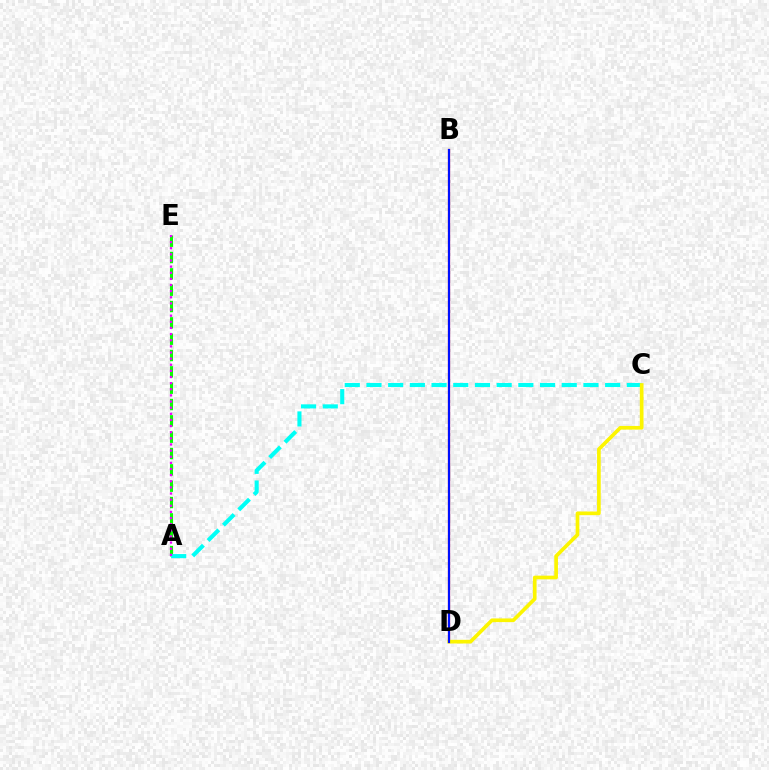{('A', 'E'): [{'color': '#08ff00', 'line_style': 'dashed', 'thickness': 2.22}, {'color': '#ee00ff', 'line_style': 'dotted', 'thickness': 1.67}], ('B', 'D'): [{'color': '#ff0000', 'line_style': 'solid', 'thickness': 1.58}, {'color': '#0010ff', 'line_style': 'solid', 'thickness': 1.54}], ('A', 'C'): [{'color': '#00fff6', 'line_style': 'dashed', 'thickness': 2.95}], ('C', 'D'): [{'color': '#fcf500', 'line_style': 'solid', 'thickness': 2.65}]}